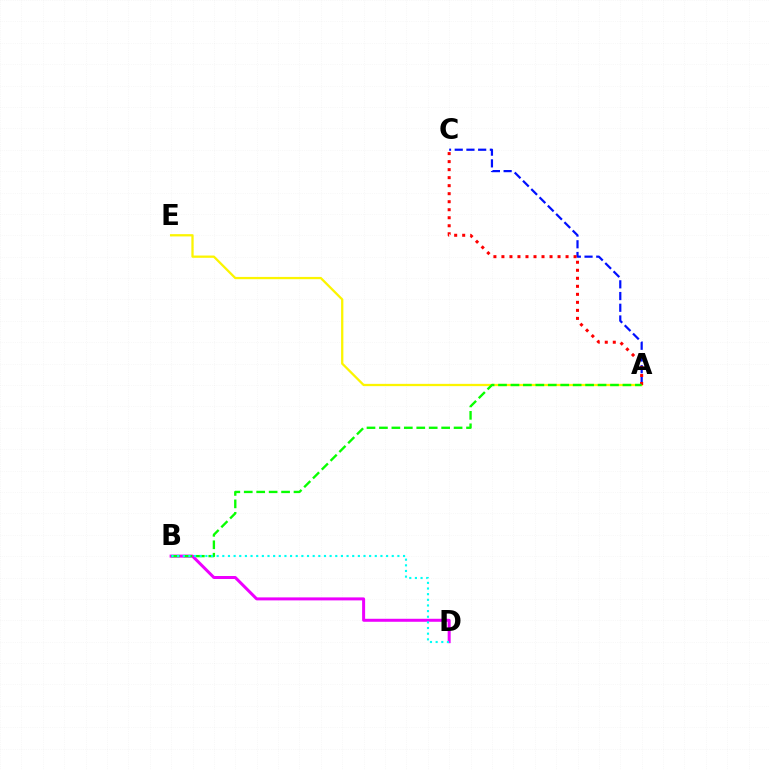{('A', 'E'): [{'color': '#fcf500', 'line_style': 'solid', 'thickness': 1.64}], ('A', 'C'): [{'color': '#0010ff', 'line_style': 'dashed', 'thickness': 1.59}, {'color': '#ff0000', 'line_style': 'dotted', 'thickness': 2.18}], ('B', 'D'): [{'color': '#ee00ff', 'line_style': 'solid', 'thickness': 2.16}, {'color': '#00fff6', 'line_style': 'dotted', 'thickness': 1.53}], ('A', 'B'): [{'color': '#08ff00', 'line_style': 'dashed', 'thickness': 1.69}]}